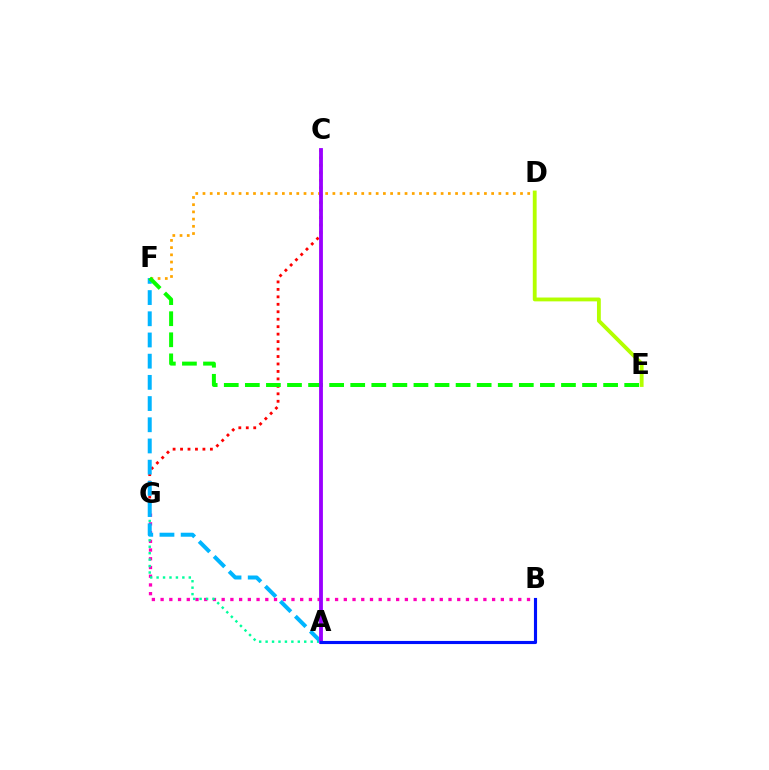{('D', 'F'): [{'color': '#ffa500', 'line_style': 'dotted', 'thickness': 1.96}], ('C', 'G'): [{'color': '#ff0000', 'line_style': 'dotted', 'thickness': 2.03}], ('B', 'G'): [{'color': '#ff00bd', 'line_style': 'dotted', 'thickness': 2.37}], ('A', 'G'): [{'color': '#00ff9d', 'line_style': 'dotted', 'thickness': 1.75}], ('D', 'E'): [{'color': '#b3ff00', 'line_style': 'solid', 'thickness': 2.76}], ('A', 'F'): [{'color': '#00b5ff', 'line_style': 'dashed', 'thickness': 2.88}], ('E', 'F'): [{'color': '#08ff00', 'line_style': 'dashed', 'thickness': 2.86}], ('A', 'C'): [{'color': '#9b00ff', 'line_style': 'solid', 'thickness': 2.76}], ('A', 'B'): [{'color': '#0010ff', 'line_style': 'solid', 'thickness': 2.25}]}